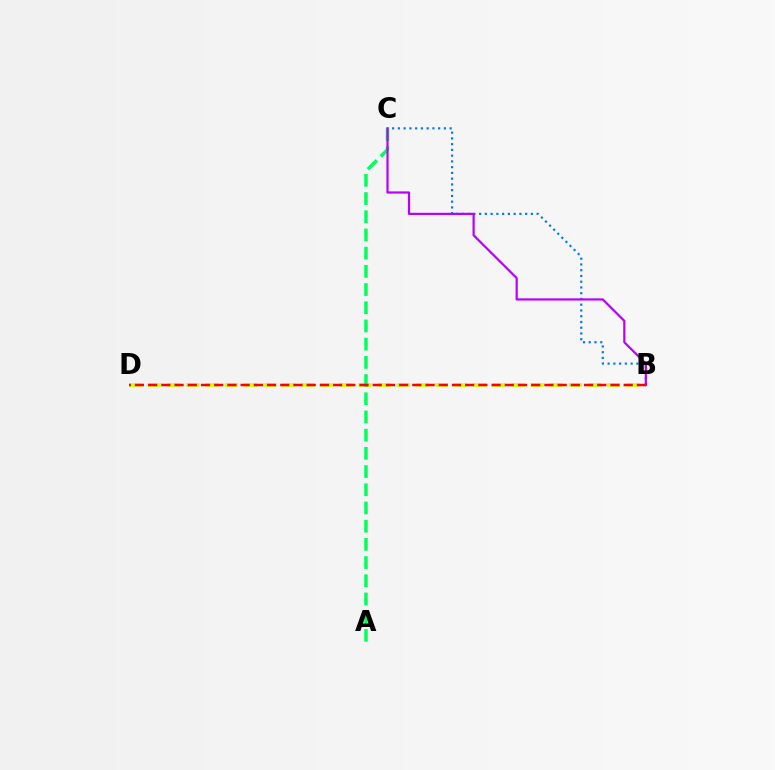{('B', 'D'): [{'color': '#d1ff00', 'line_style': 'dashed', 'thickness': 2.6}, {'color': '#ff0000', 'line_style': 'dashed', 'thickness': 1.79}], ('B', 'C'): [{'color': '#0074ff', 'line_style': 'dotted', 'thickness': 1.56}, {'color': '#b900ff', 'line_style': 'solid', 'thickness': 1.59}], ('A', 'C'): [{'color': '#00ff5c', 'line_style': 'dashed', 'thickness': 2.47}]}